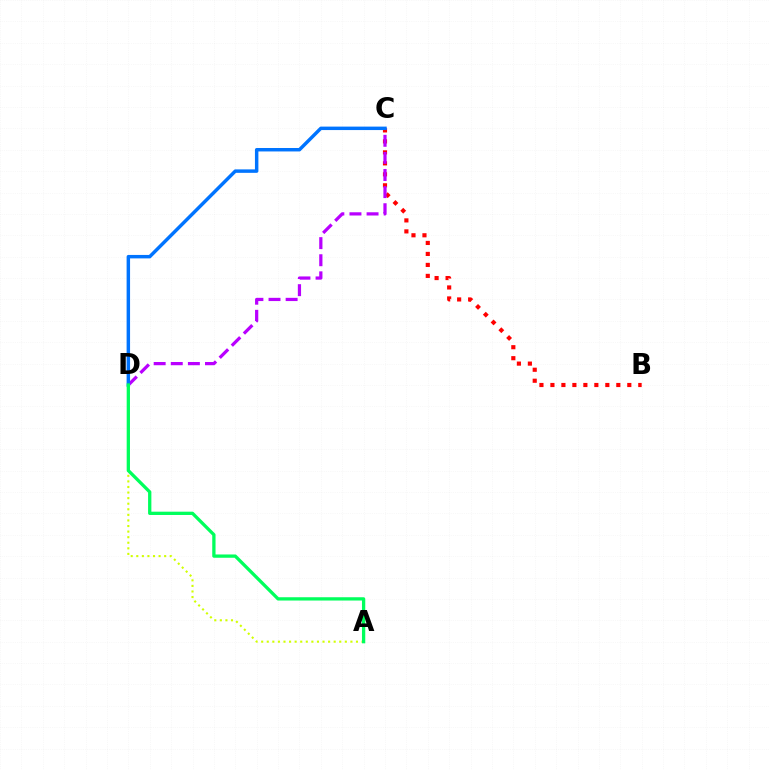{('A', 'D'): [{'color': '#d1ff00', 'line_style': 'dotted', 'thickness': 1.52}, {'color': '#00ff5c', 'line_style': 'solid', 'thickness': 2.37}], ('B', 'C'): [{'color': '#ff0000', 'line_style': 'dotted', 'thickness': 2.98}], ('C', 'D'): [{'color': '#b900ff', 'line_style': 'dashed', 'thickness': 2.32}, {'color': '#0074ff', 'line_style': 'solid', 'thickness': 2.49}]}